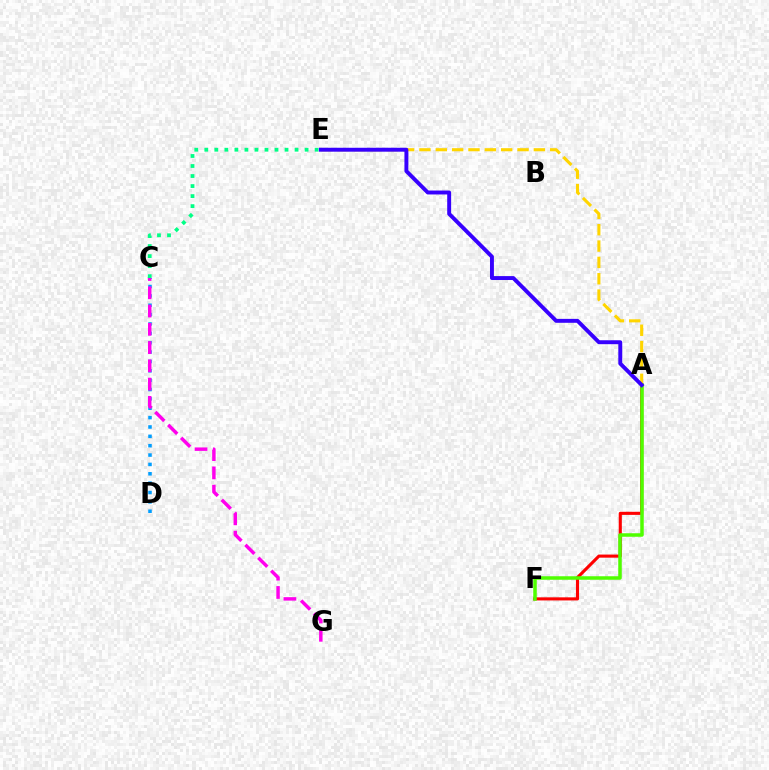{('A', 'F'): [{'color': '#ff0000', 'line_style': 'solid', 'thickness': 2.23}, {'color': '#4fff00', 'line_style': 'solid', 'thickness': 2.53}], ('C', 'E'): [{'color': '#00ff86', 'line_style': 'dotted', 'thickness': 2.72}], ('A', 'E'): [{'color': '#ffd500', 'line_style': 'dashed', 'thickness': 2.22}, {'color': '#3700ff', 'line_style': 'solid', 'thickness': 2.82}], ('C', 'D'): [{'color': '#009eff', 'line_style': 'dotted', 'thickness': 2.54}], ('C', 'G'): [{'color': '#ff00ed', 'line_style': 'dashed', 'thickness': 2.48}]}